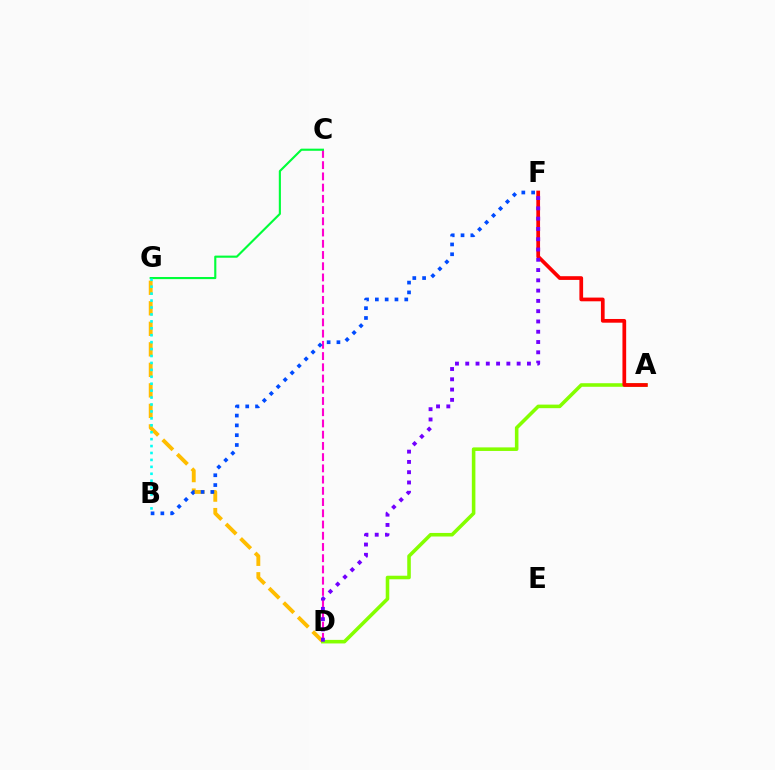{('D', 'G'): [{'color': '#ffbd00', 'line_style': 'dashed', 'thickness': 2.79}], ('C', 'D'): [{'color': '#ff00cf', 'line_style': 'dashed', 'thickness': 1.53}], ('A', 'D'): [{'color': '#84ff00', 'line_style': 'solid', 'thickness': 2.56}], ('A', 'F'): [{'color': '#ff0000', 'line_style': 'solid', 'thickness': 2.68}], ('C', 'G'): [{'color': '#00ff39', 'line_style': 'solid', 'thickness': 1.53}], ('B', 'G'): [{'color': '#00fff6', 'line_style': 'dotted', 'thickness': 1.88}], ('D', 'F'): [{'color': '#7200ff', 'line_style': 'dotted', 'thickness': 2.79}], ('B', 'F'): [{'color': '#004bff', 'line_style': 'dotted', 'thickness': 2.66}]}